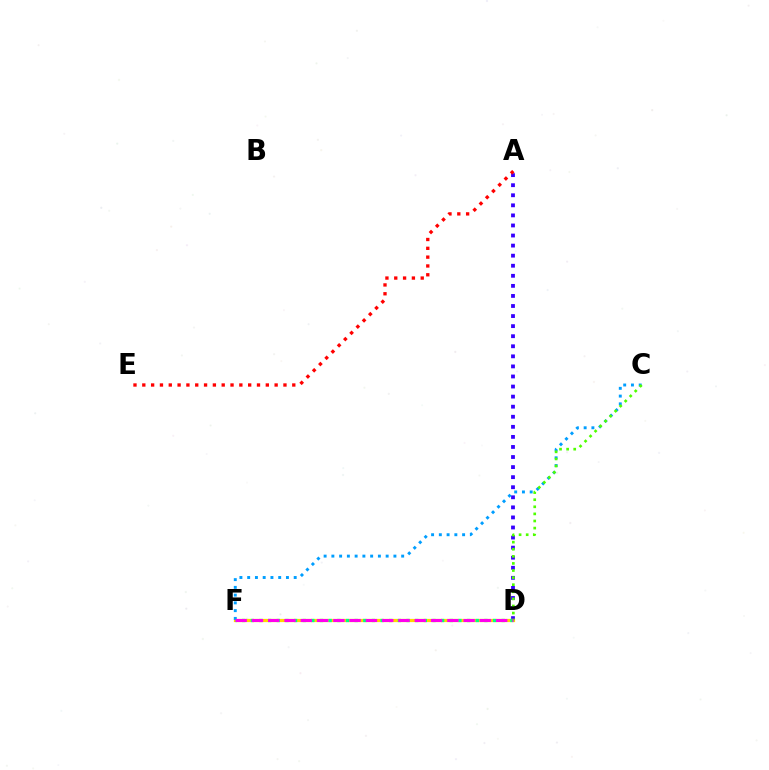{('A', 'D'): [{'color': '#3700ff', 'line_style': 'dotted', 'thickness': 2.74}], ('D', 'F'): [{'color': '#ffd500', 'line_style': 'solid', 'thickness': 2.33}, {'color': '#00ff86', 'line_style': 'dotted', 'thickness': 2.35}, {'color': '#ff00ed', 'line_style': 'dashed', 'thickness': 2.21}], ('A', 'E'): [{'color': '#ff0000', 'line_style': 'dotted', 'thickness': 2.4}], ('C', 'F'): [{'color': '#009eff', 'line_style': 'dotted', 'thickness': 2.11}], ('C', 'D'): [{'color': '#4fff00', 'line_style': 'dotted', 'thickness': 1.93}]}